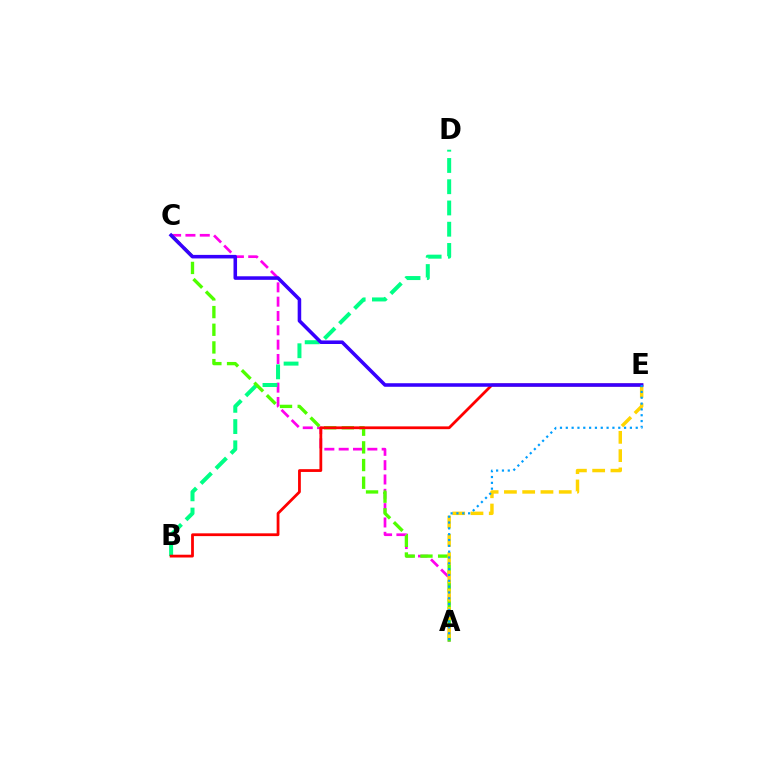{('A', 'C'): [{'color': '#ff00ed', 'line_style': 'dashed', 'thickness': 1.95}, {'color': '#4fff00', 'line_style': 'dashed', 'thickness': 2.4}], ('B', 'D'): [{'color': '#00ff86', 'line_style': 'dashed', 'thickness': 2.89}], ('B', 'E'): [{'color': '#ff0000', 'line_style': 'solid', 'thickness': 2.0}], ('A', 'E'): [{'color': '#ffd500', 'line_style': 'dashed', 'thickness': 2.48}, {'color': '#009eff', 'line_style': 'dotted', 'thickness': 1.58}], ('C', 'E'): [{'color': '#3700ff', 'line_style': 'solid', 'thickness': 2.56}]}